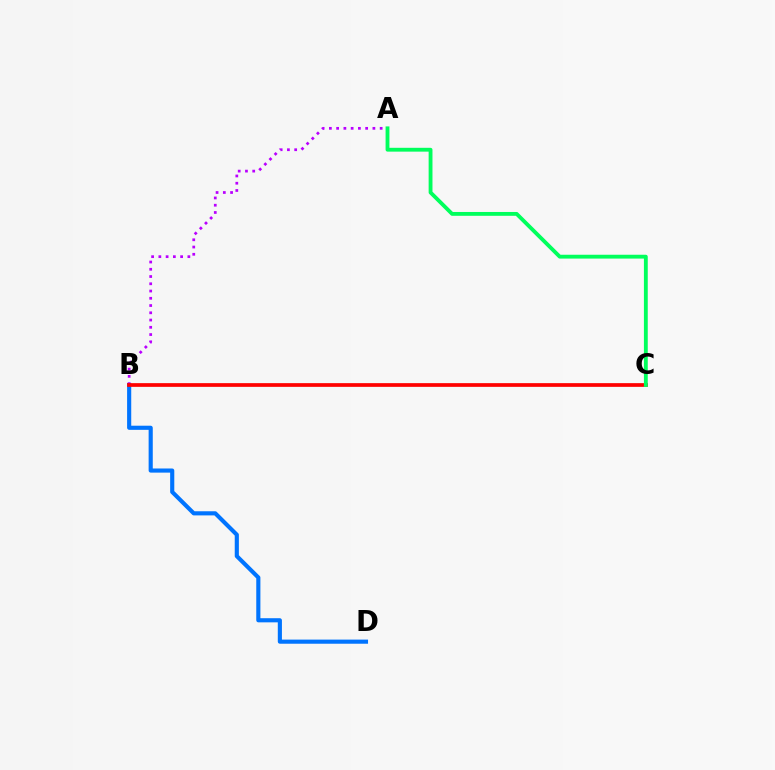{('B', 'C'): [{'color': '#d1ff00', 'line_style': 'dashed', 'thickness': 1.52}, {'color': '#ff0000', 'line_style': 'solid', 'thickness': 2.67}], ('B', 'D'): [{'color': '#0074ff', 'line_style': 'solid', 'thickness': 2.97}], ('A', 'B'): [{'color': '#b900ff', 'line_style': 'dotted', 'thickness': 1.97}], ('A', 'C'): [{'color': '#00ff5c', 'line_style': 'solid', 'thickness': 2.76}]}